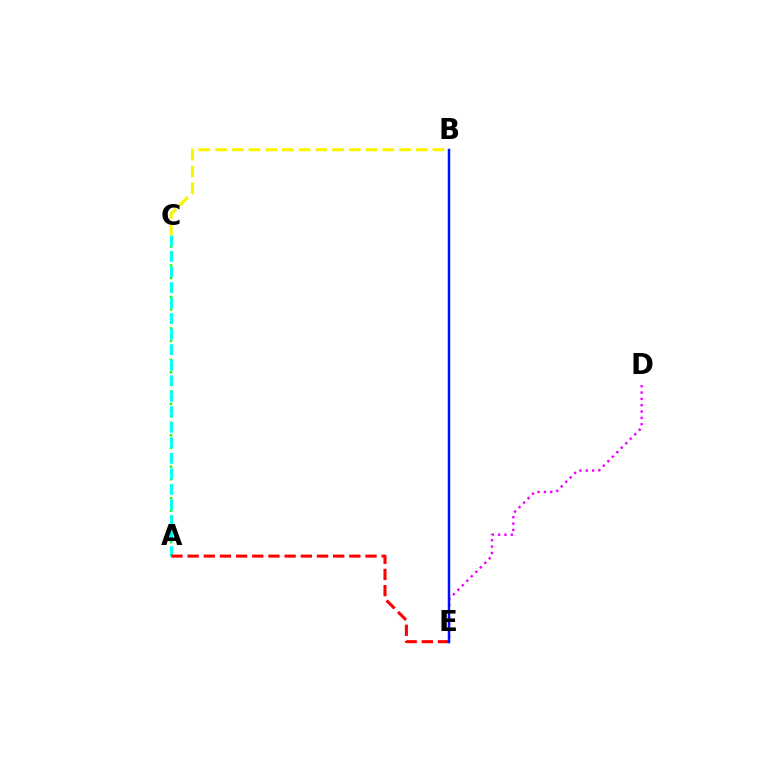{('A', 'C'): [{'color': '#08ff00', 'line_style': 'dotted', 'thickness': 1.71}, {'color': '#00fff6', 'line_style': 'dashed', 'thickness': 2.11}], ('D', 'E'): [{'color': '#ee00ff', 'line_style': 'dotted', 'thickness': 1.72}], ('A', 'E'): [{'color': '#ff0000', 'line_style': 'dashed', 'thickness': 2.2}], ('B', 'E'): [{'color': '#0010ff', 'line_style': 'solid', 'thickness': 1.8}], ('B', 'C'): [{'color': '#fcf500', 'line_style': 'dashed', 'thickness': 2.27}]}